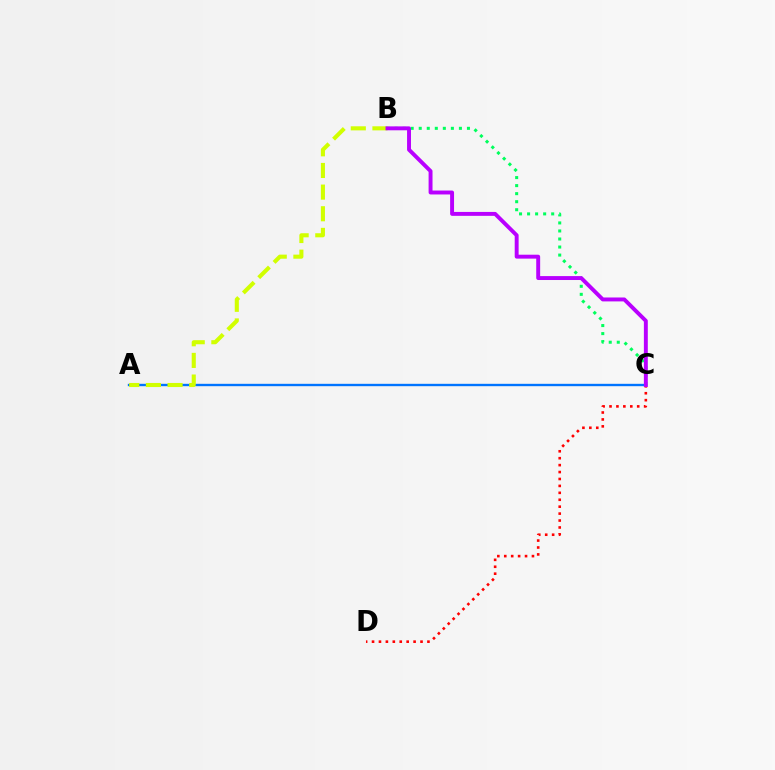{('A', 'C'): [{'color': '#0074ff', 'line_style': 'solid', 'thickness': 1.7}], ('A', 'B'): [{'color': '#d1ff00', 'line_style': 'dashed', 'thickness': 2.94}], ('B', 'C'): [{'color': '#00ff5c', 'line_style': 'dotted', 'thickness': 2.18}, {'color': '#b900ff', 'line_style': 'solid', 'thickness': 2.82}], ('C', 'D'): [{'color': '#ff0000', 'line_style': 'dotted', 'thickness': 1.88}]}